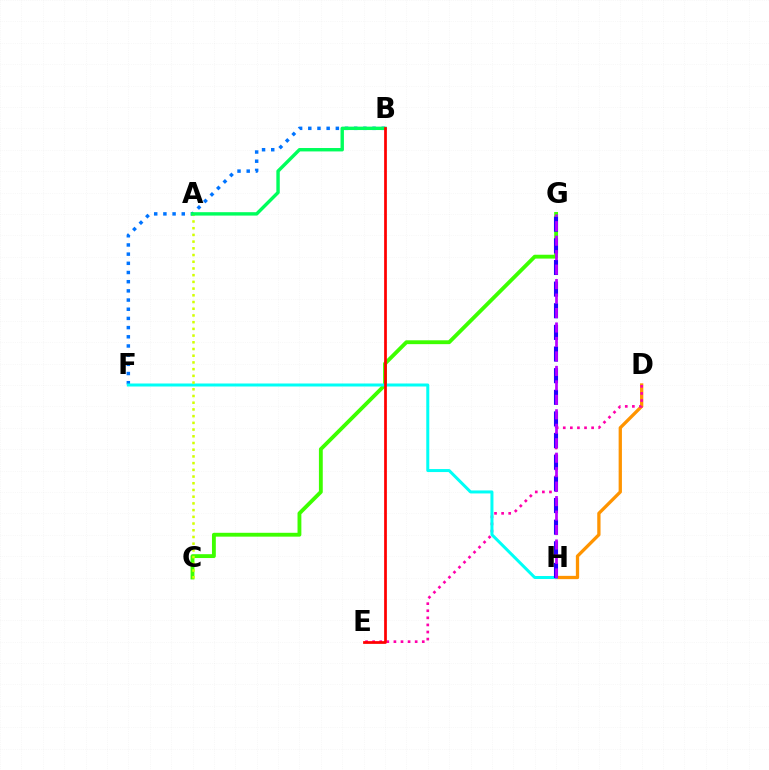{('D', 'H'): [{'color': '#ff9400', 'line_style': 'solid', 'thickness': 2.37}], ('D', 'E'): [{'color': '#ff00ac', 'line_style': 'dotted', 'thickness': 1.93}], ('C', 'G'): [{'color': '#3dff00', 'line_style': 'solid', 'thickness': 2.77}], ('B', 'F'): [{'color': '#0074ff', 'line_style': 'dotted', 'thickness': 2.5}], ('F', 'H'): [{'color': '#00fff6', 'line_style': 'solid', 'thickness': 2.16}], ('A', 'C'): [{'color': '#d1ff00', 'line_style': 'dotted', 'thickness': 1.82}], ('A', 'B'): [{'color': '#00ff5c', 'line_style': 'solid', 'thickness': 2.45}], ('G', 'H'): [{'color': '#2500ff', 'line_style': 'dashed', 'thickness': 2.94}, {'color': '#b900ff', 'line_style': 'dashed', 'thickness': 1.97}], ('B', 'E'): [{'color': '#ff0000', 'line_style': 'solid', 'thickness': 1.97}]}